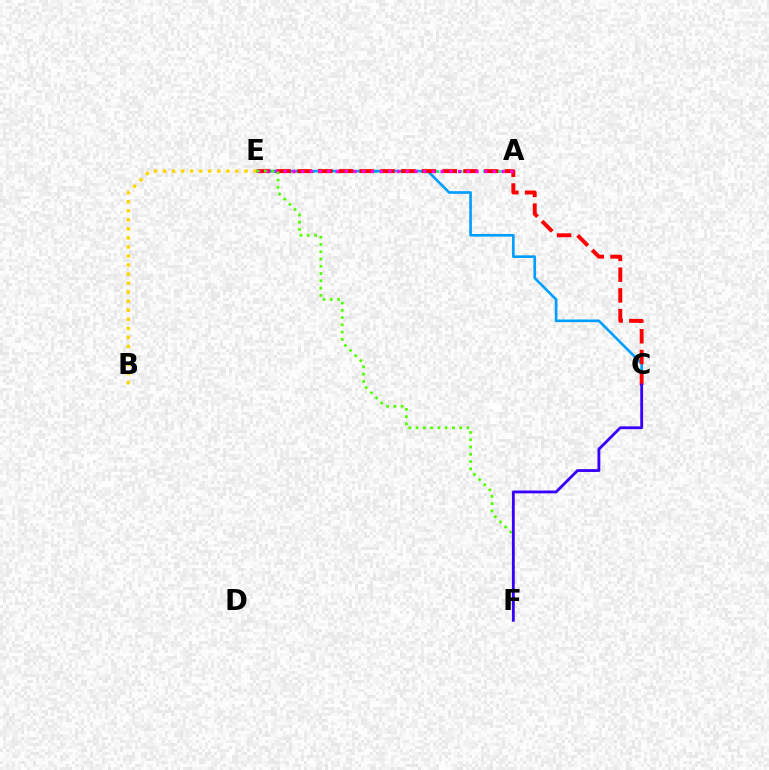{('A', 'E'): [{'color': '#00ff86', 'line_style': 'dotted', 'thickness': 2.11}, {'color': '#ff00ed', 'line_style': 'dotted', 'thickness': 2.37}], ('C', 'E'): [{'color': '#009eff', 'line_style': 'solid', 'thickness': 1.91}, {'color': '#ff0000', 'line_style': 'dashed', 'thickness': 2.82}], ('B', 'E'): [{'color': '#ffd500', 'line_style': 'dotted', 'thickness': 2.46}], ('E', 'F'): [{'color': '#4fff00', 'line_style': 'dotted', 'thickness': 1.98}], ('C', 'F'): [{'color': '#3700ff', 'line_style': 'solid', 'thickness': 2.03}]}